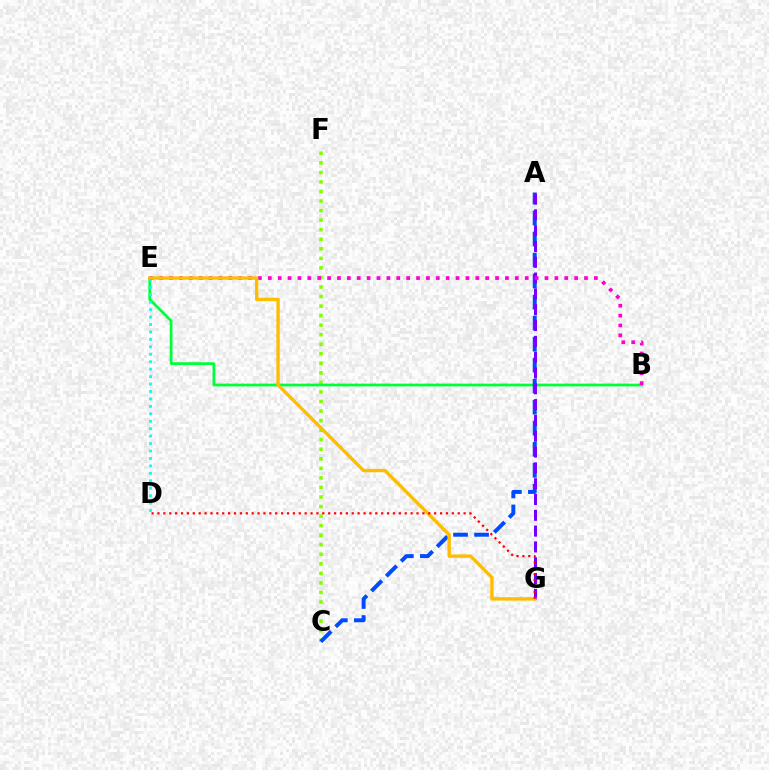{('C', 'F'): [{'color': '#84ff00', 'line_style': 'dotted', 'thickness': 2.59}], ('B', 'E'): [{'color': '#00ff39', 'line_style': 'solid', 'thickness': 1.98}, {'color': '#ff00cf', 'line_style': 'dotted', 'thickness': 2.68}], ('D', 'E'): [{'color': '#00fff6', 'line_style': 'dotted', 'thickness': 2.02}], ('A', 'C'): [{'color': '#004bff', 'line_style': 'dashed', 'thickness': 2.86}], ('A', 'G'): [{'color': '#7200ff', 'line_style': 'dashed', 'thickness': 2.15}], ('E', 'G'): [{'color': '#ffbd00', 'line_style': 'solid', 'thickness': 2.44}], ('D', 'G'): [{'color': '#ff0000', 'line_style': 'dotted', 'thickness': 1.6}]}